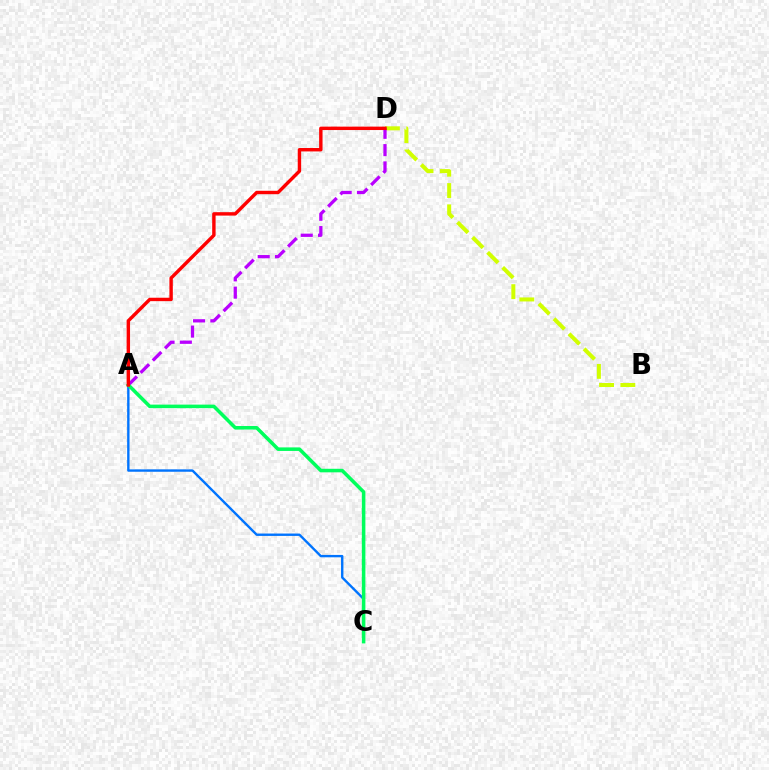{('B', 'D'): [{'color': '#d1ff00', 'line_style': 'dashed', 'thickness': 2.89}], ('A', 'D'): [{'color': '#b900ff', 'line_style': 'dashed', 'thickness': 2.35}, {'color': '#ff0000', 'line_style': 'solid', 'thickness': 2.46}], ('A', 'C'): [{'color': '#0074ff', 'line_style': 'solid', 'thickness': 1.71}, {'color': '#00ff5c', 'line_style': 'solid', 'thickness': 2.55}]}